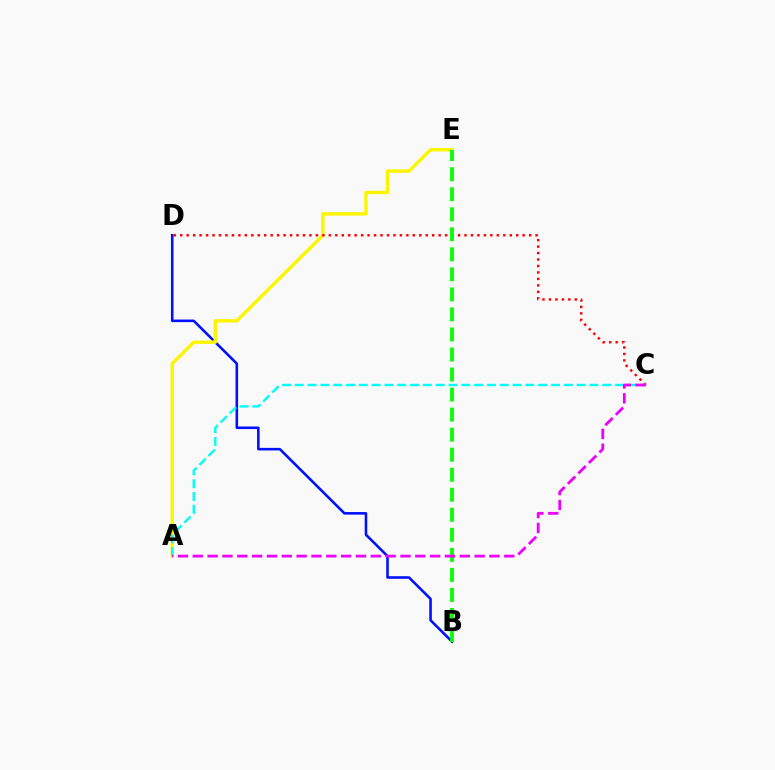{('B', 'D'): [{'color': '#0010ff', 'line_style': 'solid', 'thickness': 1.85}], ('A', 'E'): [{'color': '#fcf500', 'line_style': 'solid', 'thickness': 2.44}], ('C', 'D'): [{'color': '#ff0000', 'line_style': 'dotted', 'thickness': 1.76}], ('A', 'C'): [{'color': '#00fff6', 'line_style': 'dashed', 'thickness': 1.74}, {'color': '#ee00ff', 'line_style': 'dashed', 'thickness': 2.02}], ('B', 'E'): [{'color': '#08ff00', 'line_style': 'dashed', 'thickness': 2.72}]}